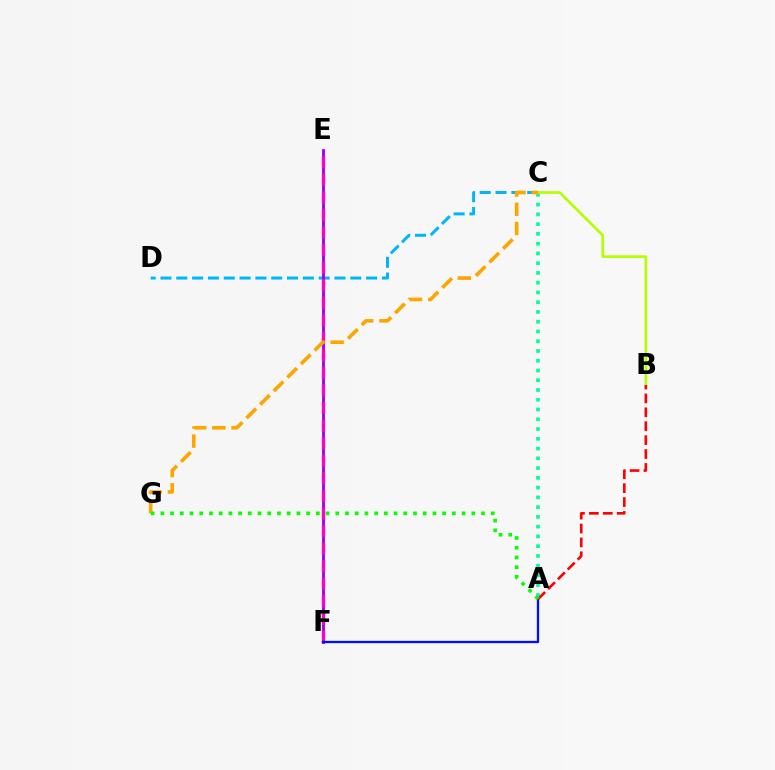{('A', 'C'): [{'color': '#00ff9d', 'line_style': 'dotted', 'thickness': 2.65}], ('C', 'D'): [{'color': '#00b5ff', 'line_style': 'dashed', 'thickness': 2.15}], ('E', 'F'): [{'color': '#9b00ff', 'line_style': 'solid', 'thickness': 2.06}, {'color': '#ff00bd', 'line_style': 'dashed', 'thickness': 2.39}], ('A', 'F'): [{'color': '#0010ff', 'line_style': 'solid', 'thickness': 1.67}], ('B', 'C'): [{'color': '#b3ff00', 'line_style': 'solid', 'thickness': 1.93}], ('A', 'B'): [{'color': '#ff0000', 'line_style': 'dashed', 'thickness': 1.89}], ('C', 'G'): [{'color': '#ffa500', 'line_style': 'dashed', 'thickness': 2.61}], ('A', 'G'): [{'color': '#08ff00', 'line_style': 'dotted', 'thickness': 2.64}]}